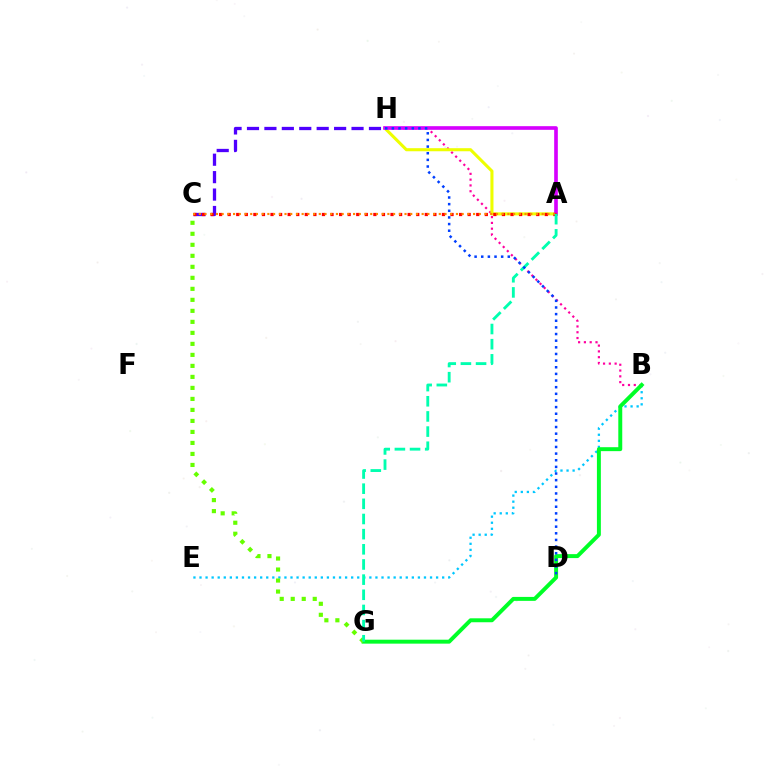{('B', 'E'): [{'color': '#00c7ff', 'line_style': 'dotted', 'thickness': 1.65}], ('B', 'H'): [{'color': '#ff00a0', 'line_style': 'dotted', 'thickness': 1.57}], ('B', 'G'): [{'color': '#00ff27', 'line_style': 'solid', 'thickness': 2.84}], ('C', 'G'): [{'color': '#66ff00', 'line_style': 'dotted', 'thickness': 2.99}], ('A', 'H'): [{'color': '#eeff00', 'line_style': 'solid', 'thickness': 2.21}, {'color': '#d600ff', 'line_style': 'solid', 'thickness': 2.63}], ('C', 'H'): [{'color': '#4f00ff', 'line_style': 'dashed', 'thickness': 2.37}], ('A', 'C'): [{'color': '#ff0000', 'line_style': 'dotted', 'thickness': 2.33}, {'color': '#ff8800', 'line_style': 'dotted', 'thickness': 1.55}], ('A', 'G'): [{'color': '#00ffaf', 'line_style': 'dashed', 'thickness': 2.06}], ('D', 'H'): [{'color': '#003fff', 'line_style': 'dotted', 'thickness': 1.8}]}